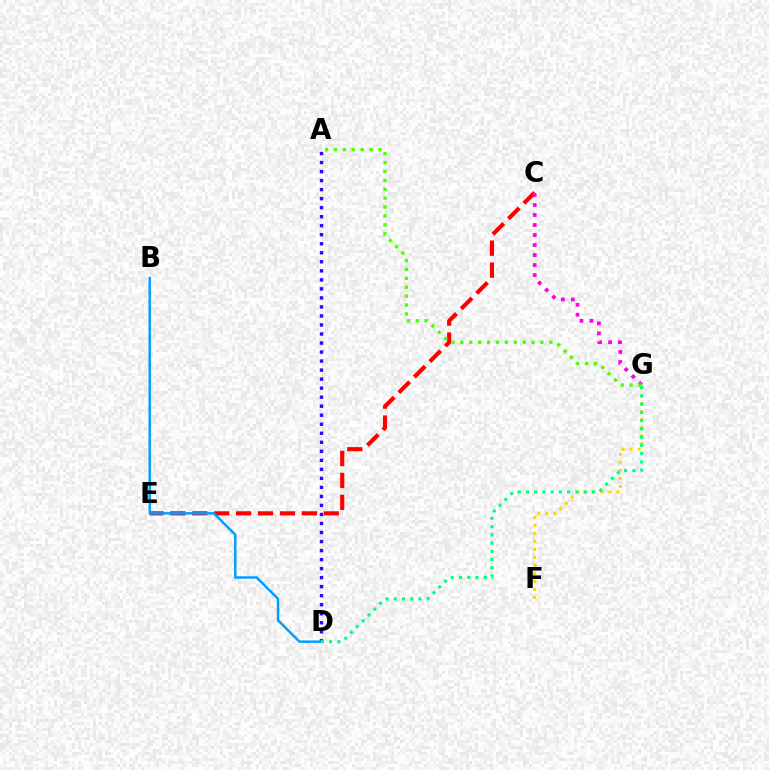{('C', 'E'): [{'color': '#ff0000', 'line_style': 'dashed', 'thickness': 2.98}], ('F', 'G'): [{'color': '#ffd500', 'line_style': 'dotted', 'thickness': 2.17}], ('A', 'D'): [{'color': '#3700ff', 'line_style': 'dotted', 'thickness': 2.45}], ('C', 'G'): [{'color': '#ff00ed', 'line_style': 'dotted', 'thickness': 2.72}], ('A', 'G'): [{'color': '#4fff00', 'line_style': 'dotted', 'thickness': 2.42}], ('B', 'D'): [{'color': '#009eff', 'line_style': 'solid', 'thickness': 1.77}], ('D', 'G'): [{'color': '#00ff86', 'line_style': 'dotted', 'thickness': 2.24}]}